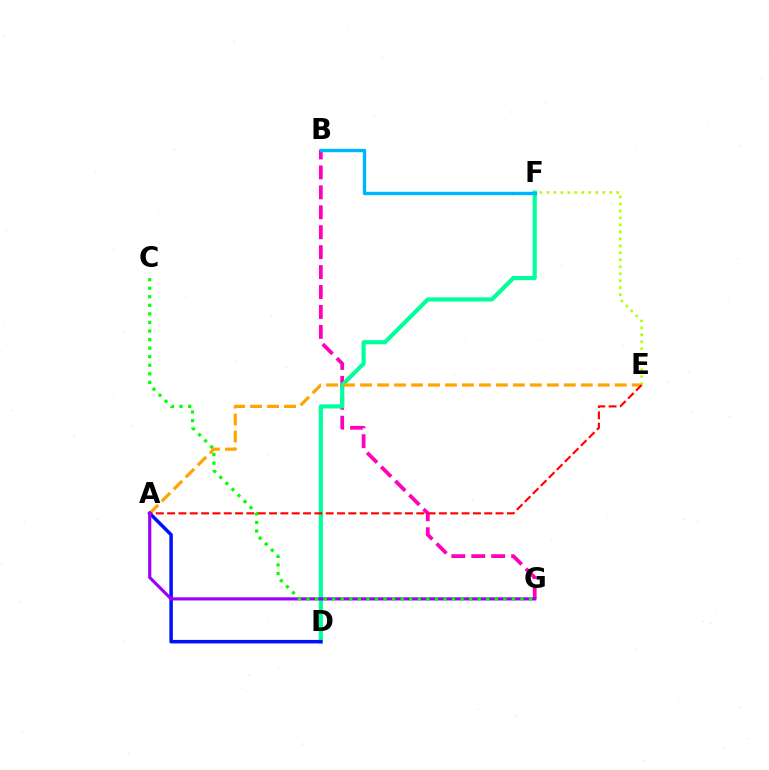{('B', 'G'): [{'color': '#ff00bd', 'line_style': 'dashed', 'thickness': 2.71}], ('D', 'F'): [{'color': '#00ff9d', 'line_style': 'solid', 'thickness': 2.97}], ('A', 'E'): [{'color': '#ffa500', 'line_style': 'dashed', 'thickness': 2.31}, {'color': '#ff0000', 'line_style': 'dashed', 'thickness': 1.54}], ('A', 'D'): [{'color': '#0010ff', 'line_style': 'solid', 'thickness': 2.52}], ('E', 'F'): [{'color': '#b3ff00', 'line_style': 'dotted', 'thickness': 1.9}], ('B', 'F'): [{'color': '#00b5ff', 'line_style': 'solid', 'thickness': 2.44}], ('A', 'G'): [{'color': '#9b00ff', 'line_style': 'solid', 'thickness': 2.27}], ('C', 'G'): [{'color': '#08ff00', 'line_style': 'dotted', 'thickness': 2.33}]}